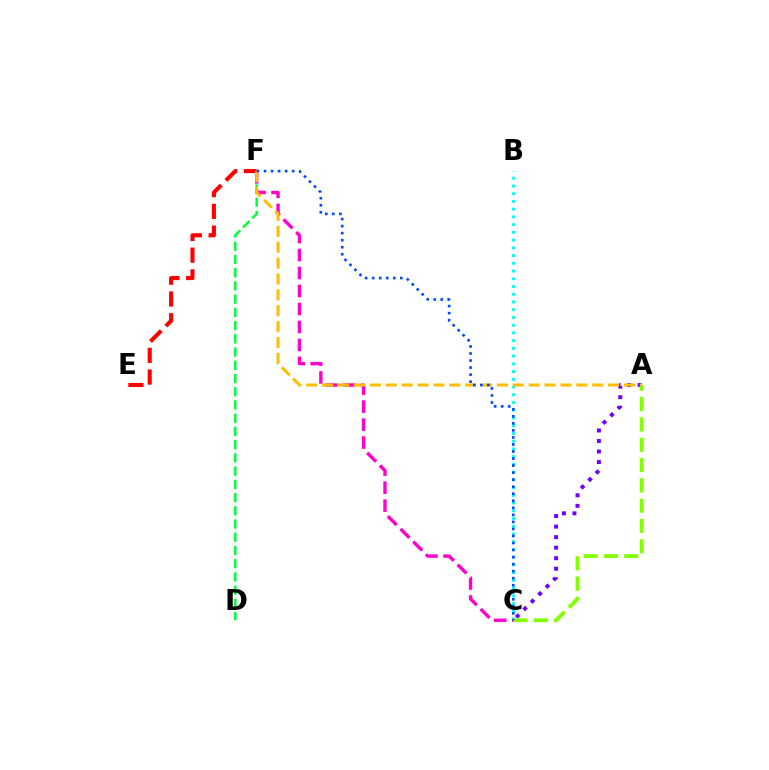{('B', 'C'): [{'color': '#00fff6', 'line_style': 'dotted', 'thickness': 2.1}], ('A', 'C'): [{'color': '#7200ff', 'line_style': 'dotted', 'thickness': 2.86}, {'color': '#84ff00', 'line_style': 'dashed', 'thickness': 2.76}], ('C', 'F'): [{'color': '#ff00cf', 'line_style': 'dashed', 'thickness': 2.44}, {'color': '#004bff', 'line_style': 'dotted', 'thickness': 1.91}], ('E', 'F'): [{'color': '#ff0000', 'line_style': 'dashed', 'thickness': 2.95}], ('D', 'F'): [{'color': '#00ff39', 'line_style': 'dashed', 'thickness': 1.8}], ('A', 'F'): [{'color': '#ffbd00', 'line_style': 'dashed', 'thickness': 2.16}]}